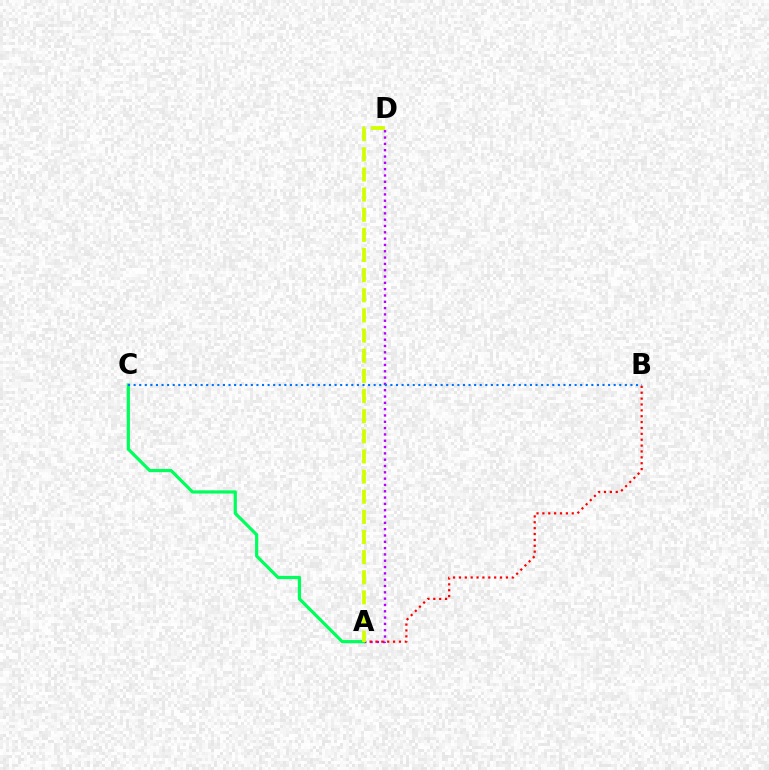{('A', 'D'): [{'color': '#b900ff', 'line_style': 'dotted', 'thickness': 1.72}, {'color': '#d1ff00', 'line_style': 'dashed', 'thickness': 2.74}], ('A', 'B'): [{'color': '#ff0000', 'line_style': 'dotted', 'thickness': 1.6}], ('A', 'C'): [{'color': '#00ff5c', 'line_style': 'solid', 'thickness': 2.31}], ('B', 'C'): [{'color': '#0074ff', 'line_style': 'dotted', 'thickness': 1.52}]}